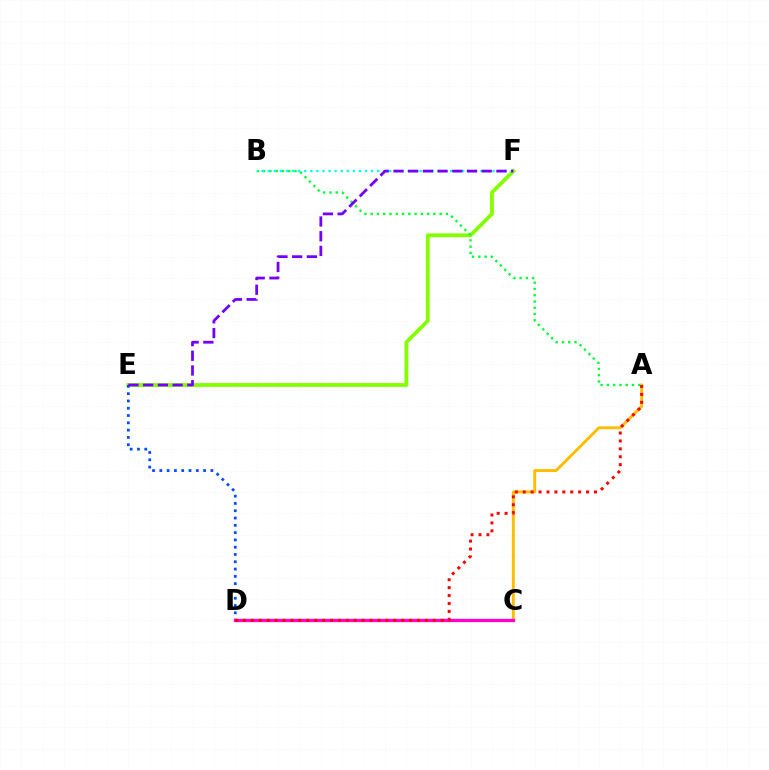{('E', 'F'): [{'color': '#84ff00', 'line_style': 'solid', 'thickness': 2.75}, {'color': '#7200ff', 'line_style': 'dashed', 'thickness': 2.0}], ('D', 'E'): [{'color': '#004bff', 'line_style': 'dotted', 'thickness': 1.98}], ('A', 'C'): [{'color': '#ffbd00', 'line_style': 'solid', 'thickness': 2.11}], ('C', 'D'): [{'color': '#ff00cf', 'line_style': 'solid', 'thickness': 2.35}], ('A', 'B'): [{'color': '#00ff39', 'line_style': 'dotted', 'thickness': 1.7}], ('B', 'F'): [{'color': '#00fff6', 'line_style': 'dotted', 'thickness': 1.65}], ('A', 'D'): [{'color': '#ff0000', 'line_style': 'dotted', 'thickness': 2.15}]}